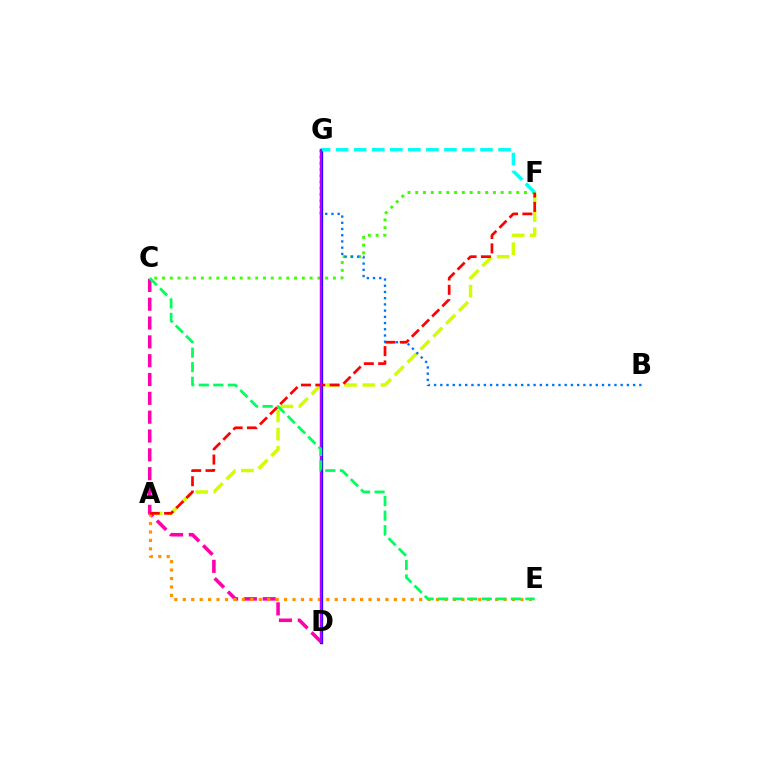{('A', 'F'): [{'color': '#d1ff00', 'line_style': 'dashed', 'thickness': 2.47}, {'color': '#ff0000', 'line_style': 'dashed', 'thickness': 1.95}], ('C', 'F'): [{'color': '#3dff00', 'line_style': 'dotted', 'thickness': 2.11}], ('B', 'G'): [{'color': '#0074ff', 'line_style': 'dotted', 'thickness': 1.69}], ('D', 'G'): [{'color': '#2500ff', 'line_style': 'solid', 'thickness': 2.37}, {'color': '#b900ff', 'line_style': 'solid', 'thickness': 1.53}], ('C', 'D'): [{'color': '#ff00ac', 'line_style': 'dashed', 'thickness': 2.56}], ('A', 'E'): [{'color': '#ff9400', 'line_style': 'dotted', 'thickness': 2.29}], ('F', 'G'): [{'color': '#00fff6', 'line_style': 'dashed', 'thickness': 2.45}], ('C', 'E'): [{'color': '#00ff5c', 'line_style': 'dashed', 'thickness': 1.98}]}